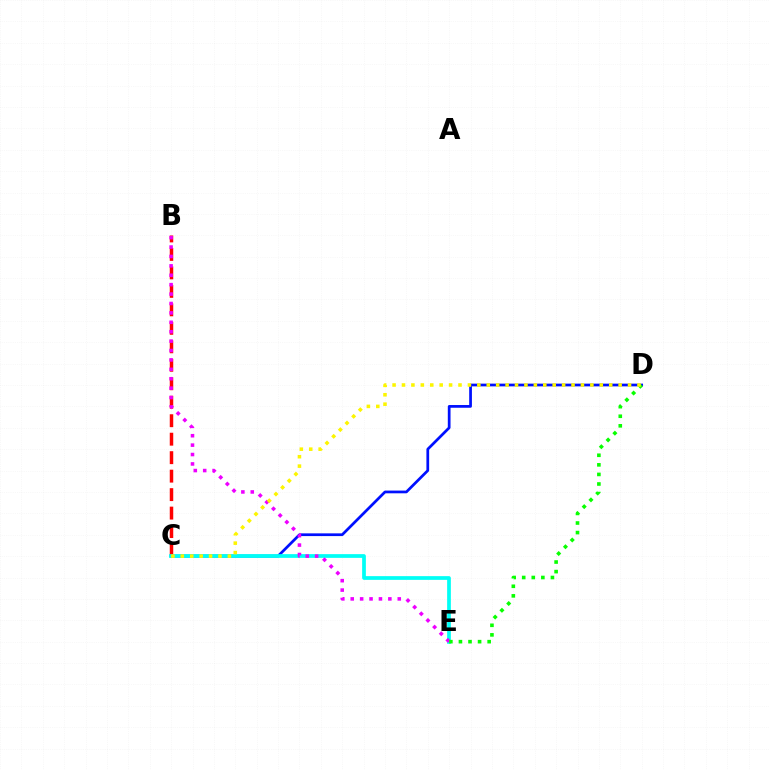{('C', 'D'): [{'color': '#0010ff', 'line_style': 'solid', 'thickness': 1.97}, {'color': '#fcf500', 'line_style': 'dotted', 'thickness': 2.56}], ('B', 'C'): [{'color': '#ff0000', 'line_style': 'dashed', 'thickness': 2.51}], ('C', 'E'): [{'color': '#00fff6', 'line_style': 'solid', 'thickness': 2.68}], ('B', 'E'): [{'color': '#ee00ff', 'line_style': 'dotted', 'thickness': 2.56}], ('D', 'E'): [{'color': '#08ff00', 'line_style': 'dotted', 'thickness': 2.6}]}